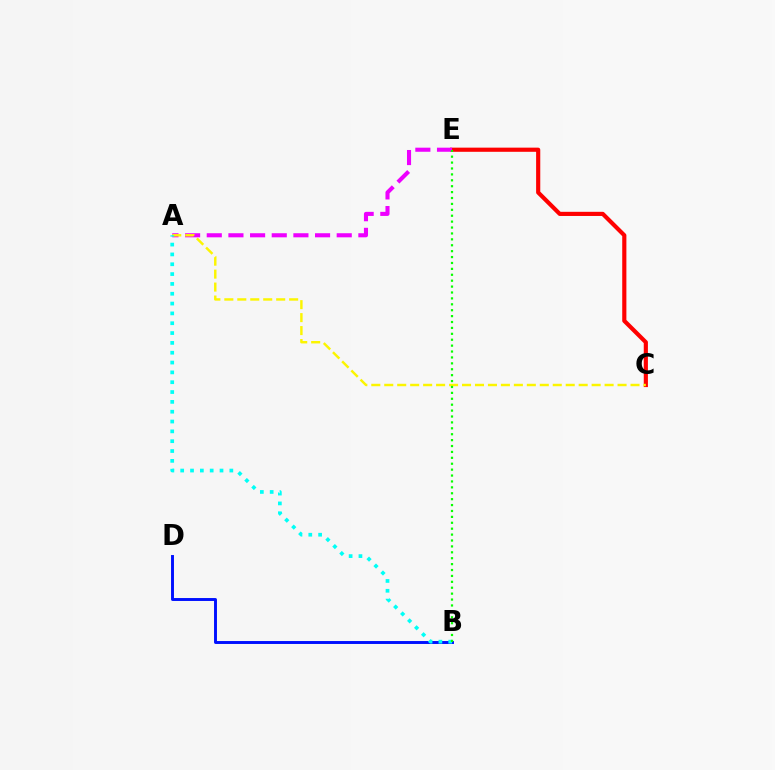{('C', 'E'): [{'color': '#ff0000', 'line_style': 'solid', 'thickness': 2.99}], ('A', 'E'): [{'color': '#ee00ff', 'line_style': 'dashed', 'thickness': 2.94}], ('B', 'D'): [{'color': '#0010ff', 'line_style': 'solid', 'thickness': 2.11}], ('A', 'C'): [{'color': '#fcf500', 'line_style': 'dashed', 'thickness': 1.76}], ('A', 'B'): [{'color': '#00fff6', 'line_style': 'dotted', 'thickness': 2.67}], ('B', 'E'): [{'color': '#08ff00', 'line_style': 'dotted', 'thickness': 1.6}]}